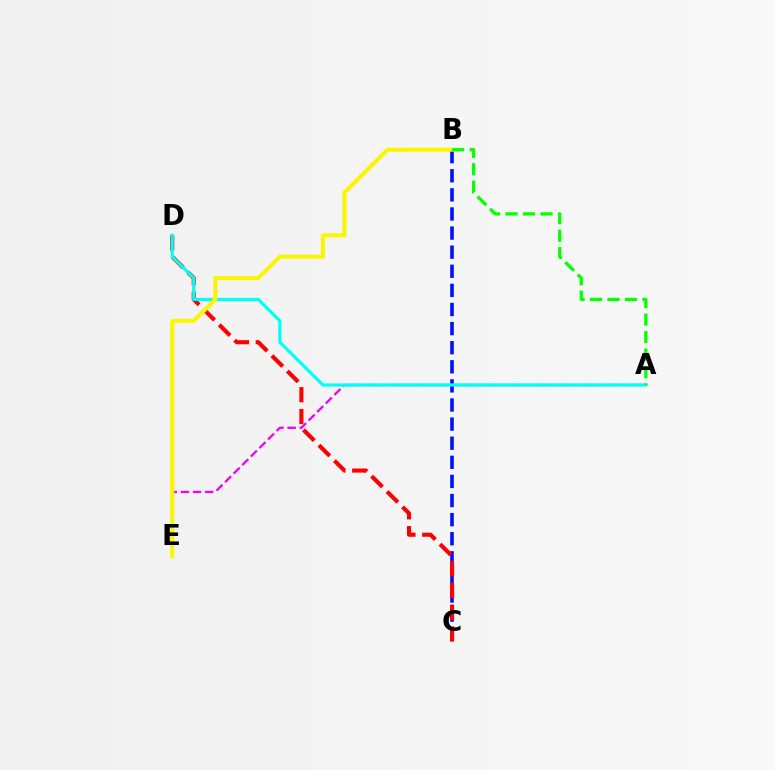{('B', 'C'): [{'color': '#0010ff', 'line_style': 'dashed', 'thickness': 2.6}], ('C', 'D'): [{'color': '#ff0000', 'line_style': 'dashed', 'thickness': 2.96}], ('A', 'E'): [{'color': '#ee00ff', 'line_style': 'dashed', 'thickness': 1.64}], ('A', 'D'): [{'color': '#00fff6', 'line_style': 'solid', 'thickness': 2.29}], ('B', 'E'): [{'color': '#fcf500', 'line_style': 'solid', 'thickness': 2.9}], ('A', 'B'): [{'color': '#08ff00', 'line_style': 'dashed', 'thickness': 2.38}]}